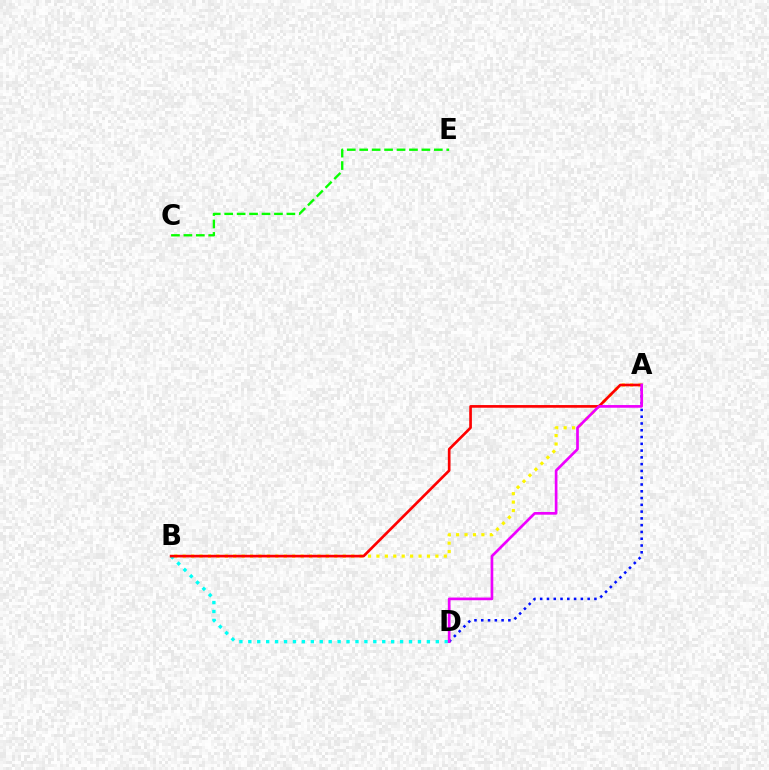{('A', 'B'): [{'color': '#fcf500', 'line_style': 'dotted', 'thickness': 2.29}, {'color': '#ff0000', 'line_style': 'solid', 'thickness': 1.92}], ('B', 'D'): [{'color': '#00fff6', 'line_style': 'dotted', 'thickness': 2.43}], ('A', 'D'): [{'color': '#0010ff', 'line_style': 'dotted', 'thickness': 1.84}, {'color': '#ee00ff', 'line_style': 'solid', 'thickness': 1.93}], ('C', 'E'): [{'color': '#08ff00', 'line_style': 'dashed', 'thickness': 1.69}]}